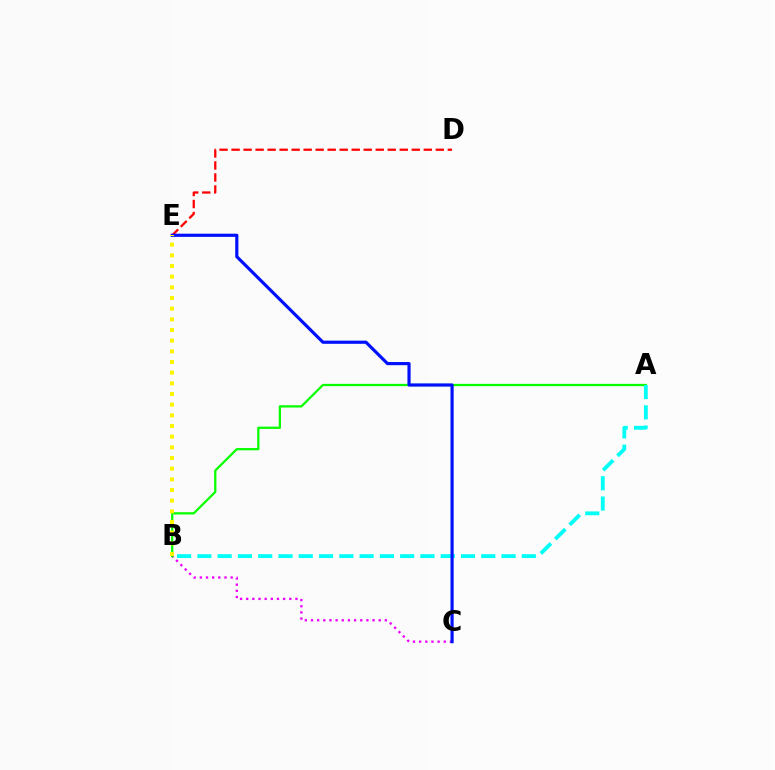{('B', 'C'): [{'color': '#ee00ff', 'line_style': 'dotted', 'thickness': 1.67}], ('A', 'B'): [{'color': '#08ff00', 'line_style': 'solid', 'thickness': 1.63}, {'color': '#00fff6', 'line_style': 'dashed', 'thickness': 2.75}], ('D', 'E'): [{'color': '#ff0000', 'line_style': 'dashed', 'thickness': 1.63}], ('C', 'E'): [{'color': '#0010ff', 'line_style': 'solid', 'thickness': 2.28}], ('B', 'E'): [{'color': '#fcf500', 'line_style': 'dotted', 'thickness': 2.9}]}